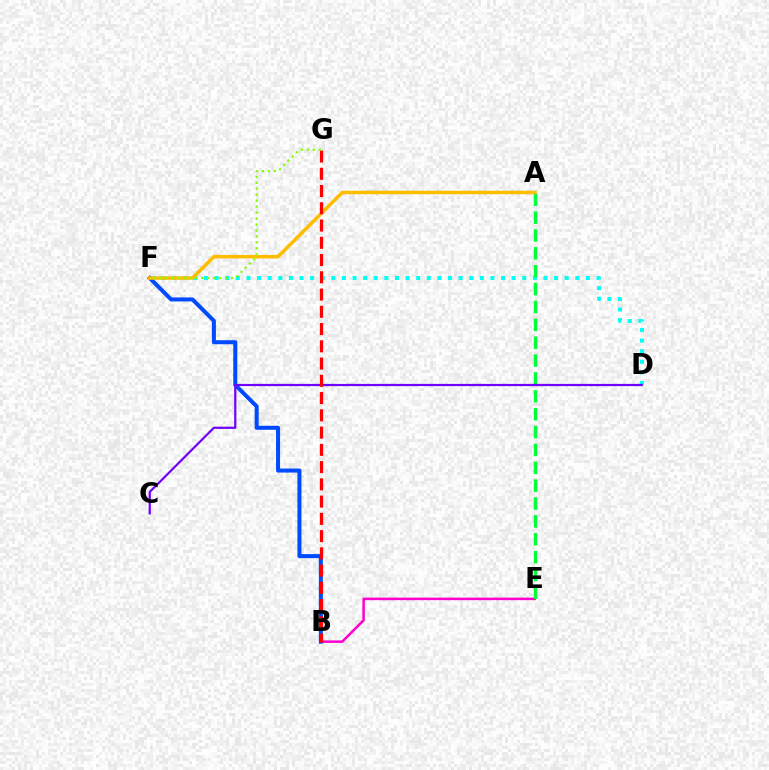{('B', 'E'): [{'color': '#ff00cf', 'line_style': 'solid', 'thickness': 1.81}], ('D', 'F'): [{'color': '#00fff6', 'line_style': 'dotted', 'thickness': 2.88}], ('B', 'F'): [{'color': '#004bff', 'line_style': 'solid', 'thickness': 2.9}], ('A', 'E'): [{'color': '#00ff39', 'line_style': 'dashed', 'thickness': 2.43}], ('C', 'D'): [{'color': '#7200ff', 'line_style': 'solid', 'thickness': 1.59}], ('A', 'F'): [{'color': '#ffbd00', 'line_style': 'solid', 'thickness': 2.53}], ('B', 'G'): [{'color': '#ff0000', 'line_style': 'dashed', 'thickness': 2.34}], ('F', 'G'): [{'color': '#84ff00', 'line_style': 'dotted', 'thickness': 1.62}]}